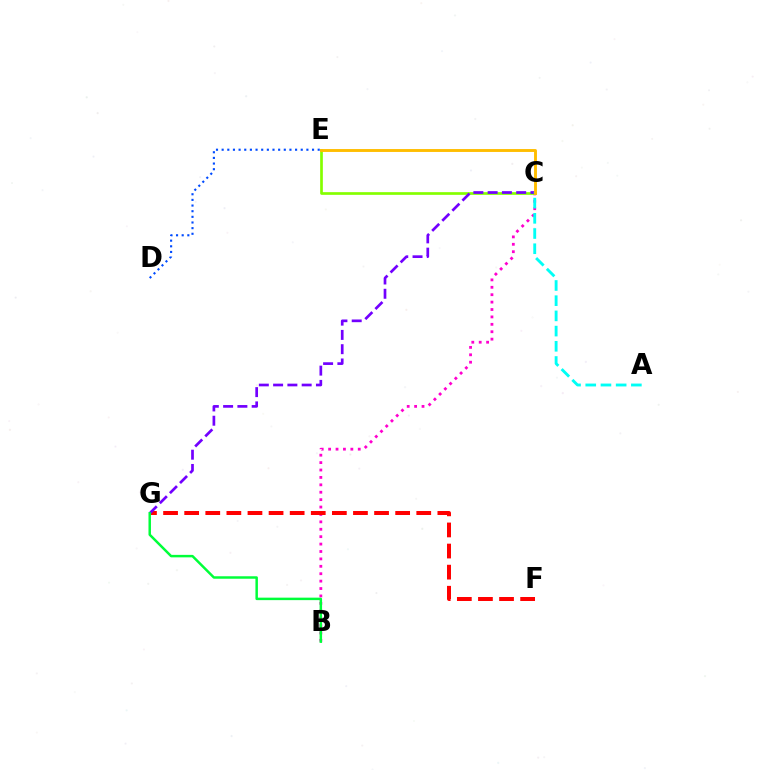{('D', 'E'): [{'color': '#004bff', 'line_style': 'dotted', 'thickness': 1.53}], ('B', 'C'): [{'color': '#ff00cf', 'line_style': 'dotted', 'thickness': 2.01}], ('C', 'E'): [{'color': '#84ff00', 'line_style': 'solid', 'thickness': 1.93}, {'color': '#ffbd00', 'line_style': 'solid', 'thickness': 2.09}], ('F', 'G'): [{'color': '#ff0000', 'line_style': 'dashed', 'thickness': 2.87}], ('C', 'G'): [{'color': '#7200ff', 'line_style': 'dashed', 'thickness': 1.94}], ('A', 'C'): [{'color': '#00fff6', 'line_style': 'dashed', 'thickness': 2.07}], ('B', 'G'): [{'color': '#00ff39', 'line_style': 'solid', 'thickness': 1.79}]}